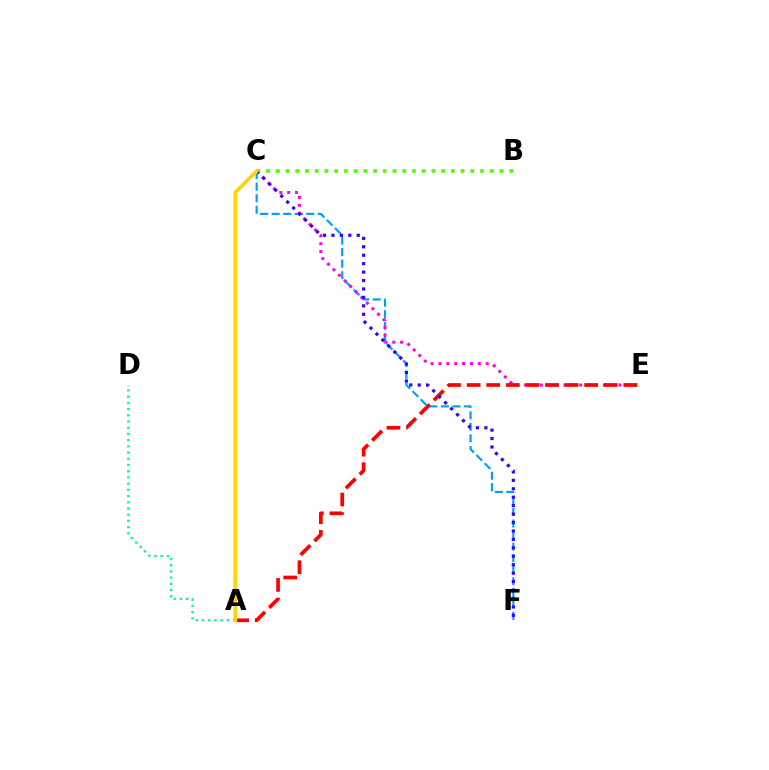{('A', 'D'): [{'color': '#00ff86', 'line_style': 'dotted', 'thickness': 1.69}], ('C', 'F'): [{'color': '#009eff', 'line_style': 'dashed', 'thickness': 1.57}, {'color': '#3700ff', 'line_style': 'dotted', 'thickness': 2.29}], ('C', 'E'): [{'color': '#ff00ed', 'line_style': 'dotted', 'thickness': 2.14}], ('A', 'E'): [{'color': '#ff0000', 'line_style': 'dashed', 'thickness': 2.66}], ('B', 'C'): [{'color': '#4fff00', 'line_style': 'dotted', 'thickness': 2.64}], ('A', 'C'): [{'color': '#ffd500', 'line_style': 'solid', 'thickness': 2.64}]}